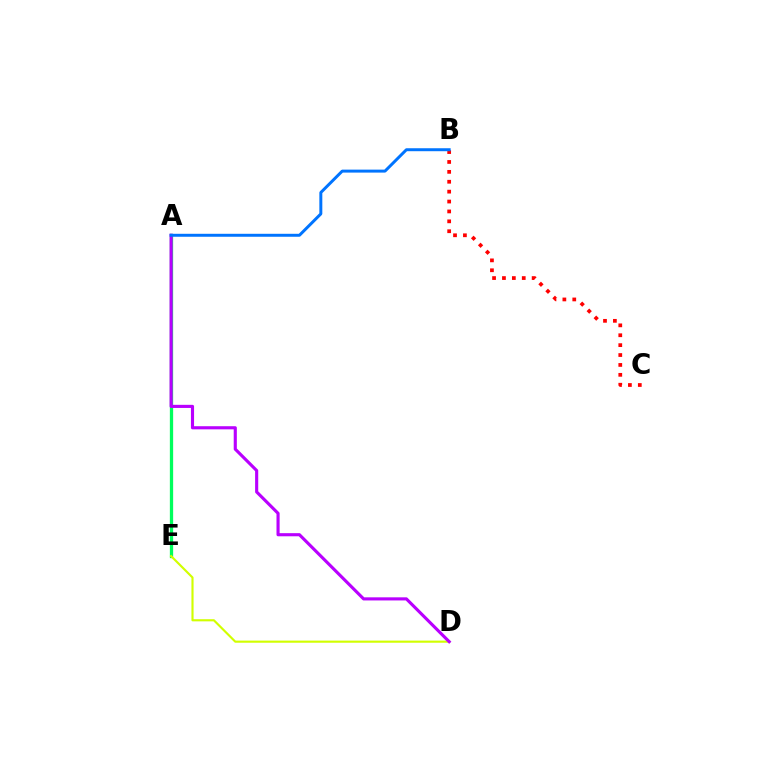{('A', 'E'): [{'color': '#00ff5c', 'line_style': 'solid', 'thickness': 2.37}], ('D', 'E'): [{'color': '#d1ff00', 'line_style': 'solid', 'thickness': 1.54}], ('A', 'D'): [{'color': '#b900ff', 'line_style': 'solid', 'thickness': 2.25}], ('B', 'C'): [{'color': '#ff0000', 'line_style': 'dotted', 'thickness': 2.69}], ('A', 'B'): [{'color': '#0074ff', 'line_style': 'solid', 'thickness': 2.14}]}